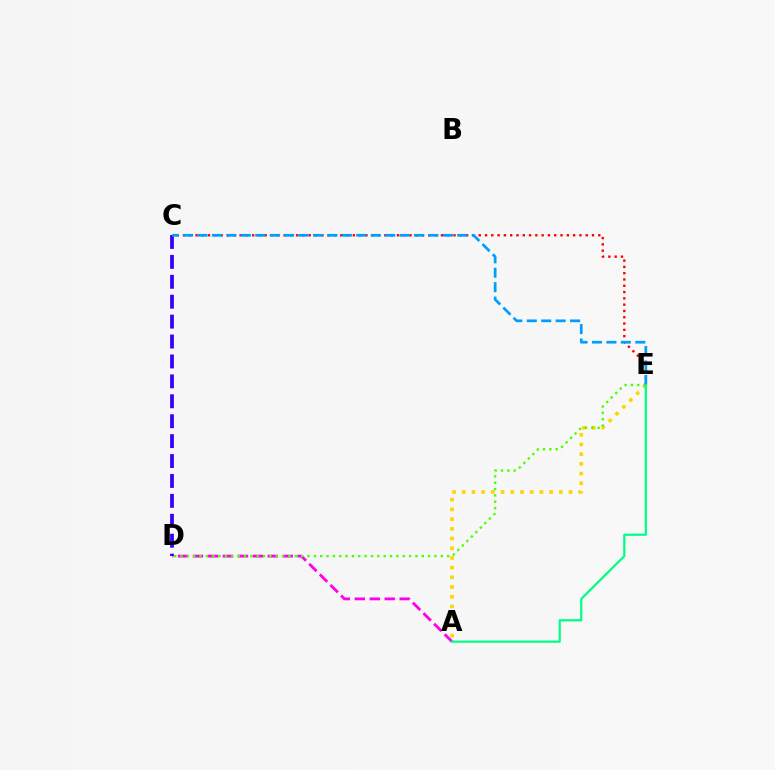{('A', 'E'): [{'color': '#ffd500', 'line_style': 'dotted', 'thickness': 2.64}, {'color': '#00ff86', 'line_style': 'solid', 'thickness': 1.61}], ('A', 'D'): [{'color': '#ff00ed', 'line_style': 'dashed', 'thickness': 2.03}], ('C', 'D'): [{'color': '#3700ff', 'line_style': 'dashed', 'thickness': 2.71}], ('C', 'E'): [{'color': '#ff0000', 'line_style': 'dotted', 'thickness': 1.71}, {'color': '#009eff', 'line_style': 'dashed', 'thickness': 1.96}], ('D', 'E'): [{'color': '#4fff00', 'line_style': 'dotted', 'thickness': 1.72}]}